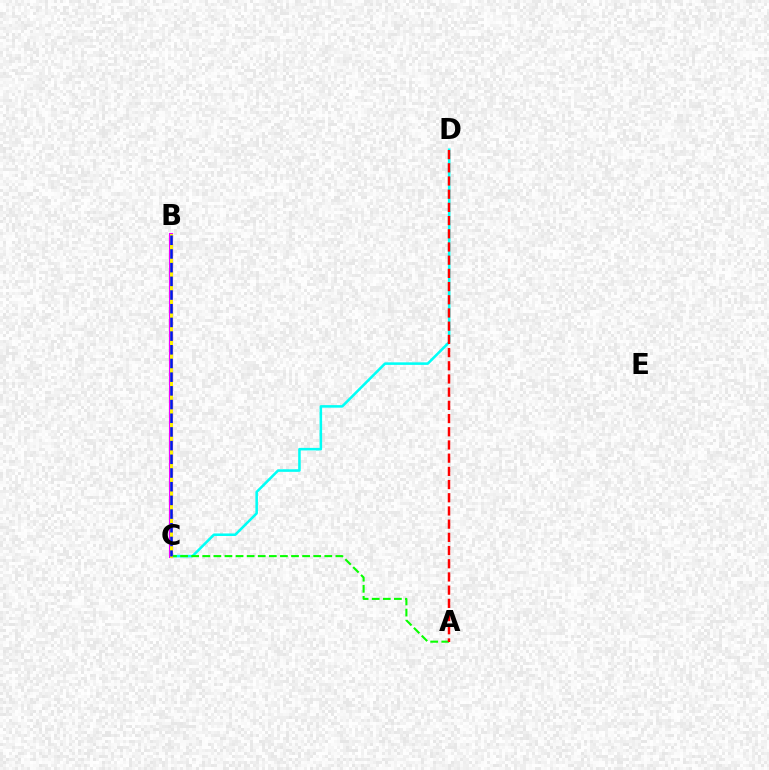{('C', 'D'): [{'color': '#00fff6', 'line_style': 'solid', 'thickness': 1.84}], ('A', 'C'): [{'color': '#08ff00', 'line_style': 'dashed', 'thickness': 1.51}], ('B', 'C'): [{'color': '#ee00ff', 'line_style': 'solid', 'thickness': 2.99}, {'color': '#fcf500', 'line_style': 'solid', 'thickness': 2.14}, {'color': '#0010ff', 'line_style': 'dashed', 'thickness': 1.86}], ('A', 'D'): [{'color': '#ff0000', 'line_style': 'dashed', 'thickness': 1.79}]}